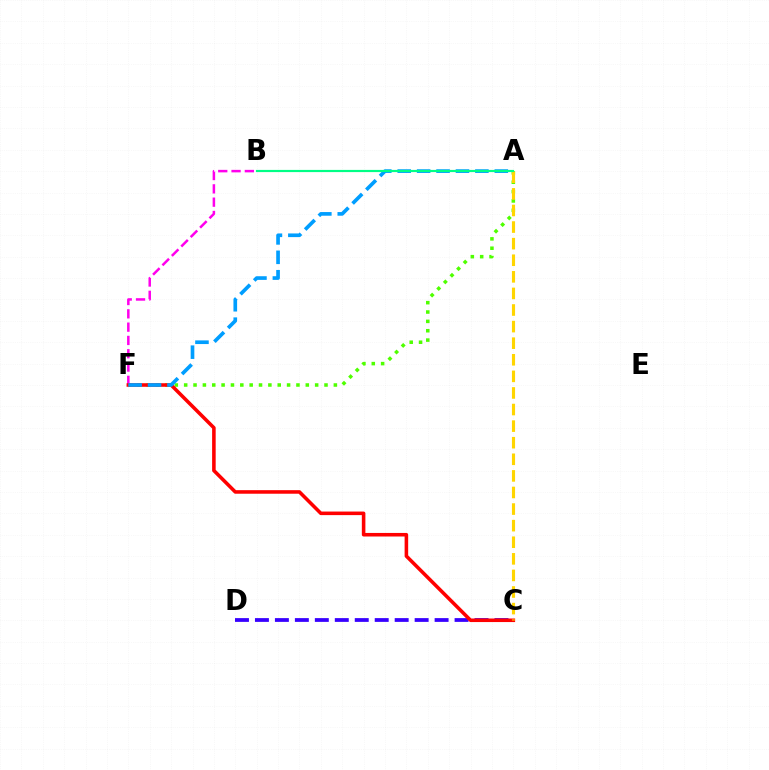{('A', 'F'): [{'color': '#4fff00', 'line_style': 'dotted', 'thickness': 2.54}, {'color': '#009eff', 'line_style': 'dashed', 'thickness': 2.64}], ('C', 'D'): [{'color': '#3700ff', 'line_style': 'dashed', 'thickness': 2.71}], ('B', 'F'): [{'color': '#ff00ed', 'line_style': 'dashed', 'thickness': 1.81}], ('C', 'F'): [{'color': '#ff0000', 'line_style': 'solid', 'thickness': 2.57}], ('A', 'C'): [{'color': '#ffd500', 'line_style': 'dashed', 'thickness': 2.25}], ('A', 'B'): [{'color': '#00ff86', 'line_style': 'solid', 'thickness': 1.58}]}